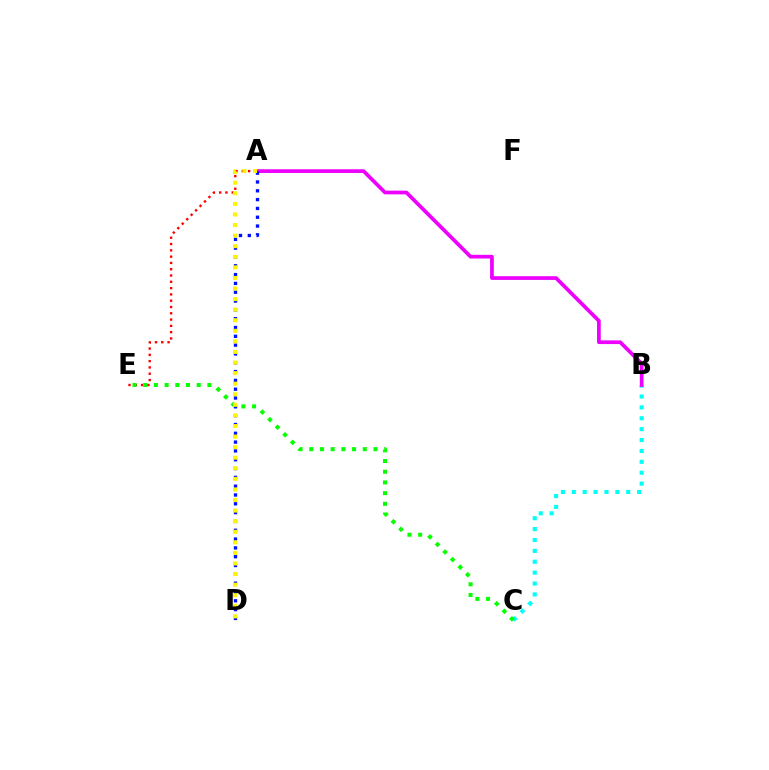{('B', 'C'): [{'color': '#00fff6', 'line_style': 'dotted', 'thickness': 2.96}], ('A', 'B'): [{'color': '#ee00ff', 'line_style': 'solid', 'thickness': 2.67}], ('A', 'E'): [{'color': '#ff0000', 'line_style': 'dotted', 'thickness': 1.71}], ('C', 'E'): [{'color': '#08ff00', 'line_style': 'dotted', 'thickness': 2.91}], ('A', 'D'): [{'color': '#0010ff', 'line_style': 'dotted', 'thickness': 2.4}, {'color': '#fcf500', 'line_style': 'dotted', 'thickness': 2.87}]}